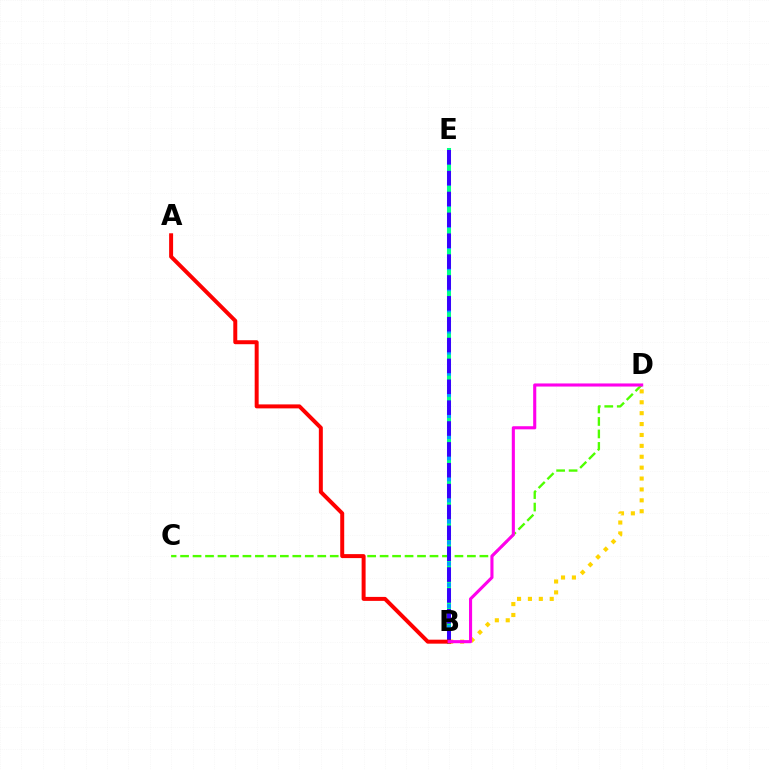{('C', 'D'): [{'color': '#4fff00', 'line_style': 'dashed', 'thickness': 1.69}], ('B', 'E'): [{'color': '#00ff86', 'line_style': 'solid', 'thickness': 2.92}, {'color': '#009eff', 'line_style': 'dotted', 'thickness': 2.87}, {'color': '#3700ff', 'line_style': 'dashed', 'thickness': 2.83}], ('B', 'D'): [{'color': '#ffd500', 'line_style': 'dotted', 'thickness': 2.96}, {'color': '#ff00ed', 'line_style': 'solid', 'thickness': 2.23}], ('A', 'B'): [{'color': '#ff0000', 'line_style': 'solid', 'thickness': 2.86}]}